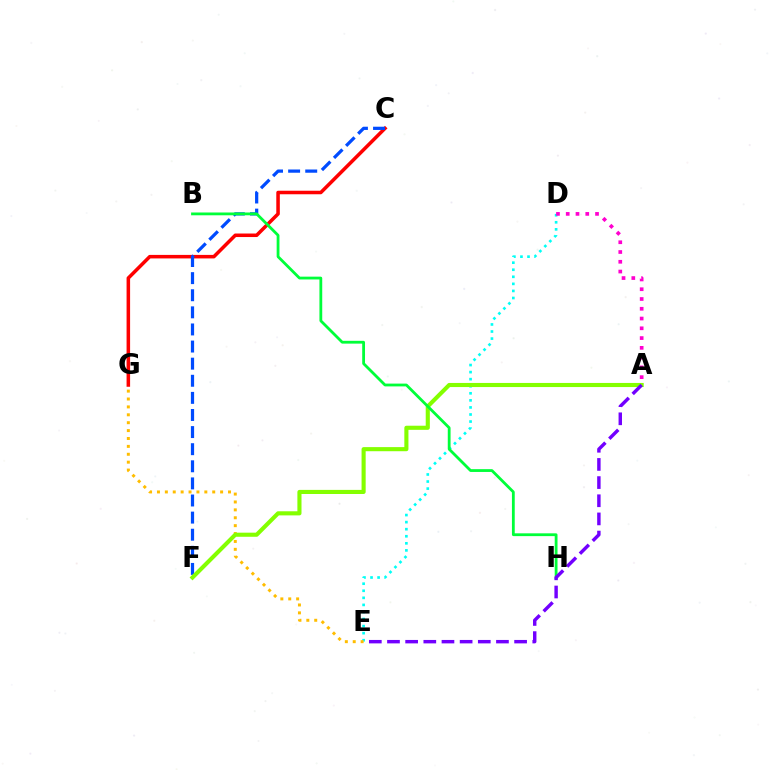{('D', 'E'): [{'color': '#00fff6', 'line_style': 'dotted', 'thickness': 1.92}], ('E', 'G'): [{'color': '#ffbd00', 'line_style': 'dotted', 'thickness': 2.15}], ('C', 'G'): [{'color': '#ff0000', 'line_style': 'solid', 'thickness': 2.54}], ('C', 'F'): [{'color': '#004bff', 'line_style': 'dashed', 'thickness': 2.32}], ('A', 'F'): [{'color': '#84ff00', 'line_style': 'solid', 'thickness': 2.96}], ('B', 'H'): [{'color': '#00ff39', 'line_style': 'solid', 'thickness': 2.01}], ('A', 'E'): [{'color': '#7200ff', 'line_style': 'dashed', 'thickness': 2.47}], ('A', 'D'): [{'color': '#ff00cf', 'line_style': 'dotted', 'thickness': 2.65}]}